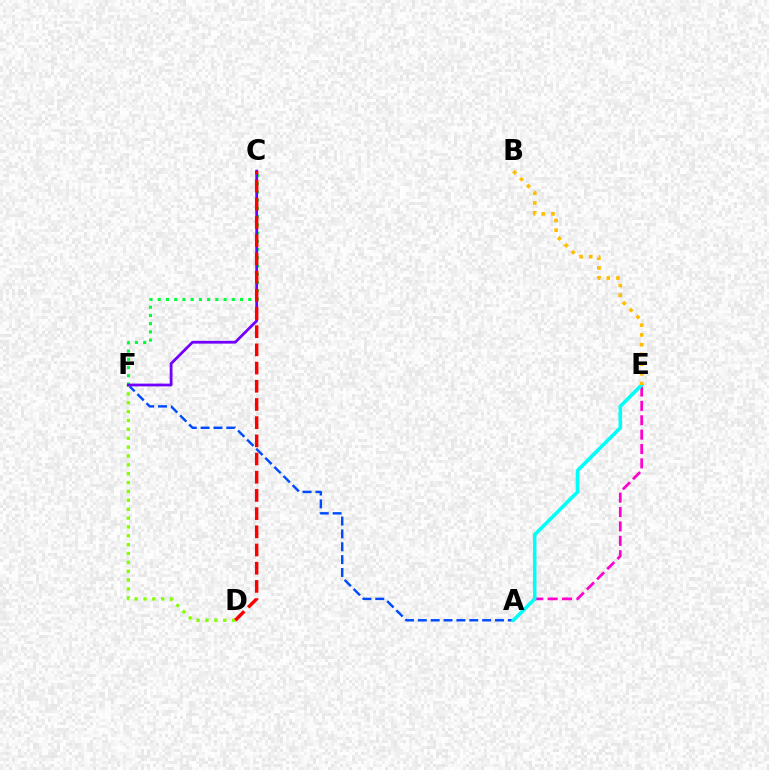{('A', 'F'): [{'color': '#004bff', 'line_style': 'dashed', 'thickness': 1.75}], ('A', 'E'): [{'color': '#ff00cf', 'line_style': 'dashed', 'thickness': 1.95}, {'color': '#00fff6', 'line_style': 'solid', 'thickness': 2.57}], ('D', 'F'): [{'color': '#84ff00', 'line_style': 'dotted', 'thickness': 2.41}], ('C', 'F'): [{'color': '#00ff39', 'line_style': 'dotted', 'thickness': 2.24}, {'color': '#7200ff', 'line_style': 'solid', 'thickness': 2.0}], ('C', 'D'): [{'color': '#ff0000', 'line_style': 'dashed', 'thickness': 2.47}], ('B', 'E'): [{'color': '#ffbd00', 'line_style': 'dotted', 'thickness': 2.64}]}